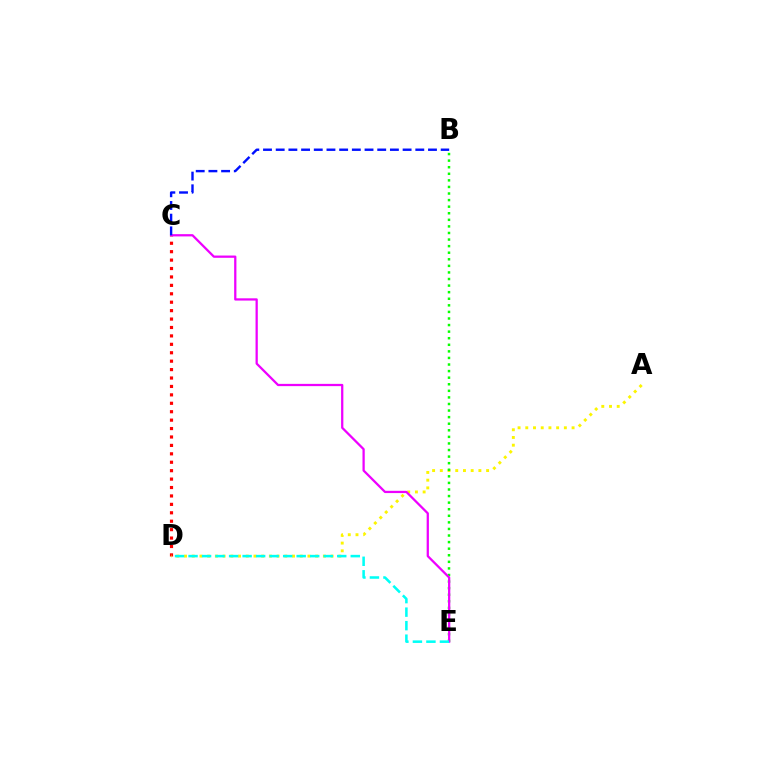{('C', 'D'): [{'color': '#ff0000', 'line_style': 'dotted', 'thickness': 2.29}], ('A', 'D'): [{'color': '#fcf500', 'line_style': 'dotted', 'thickness': 2.1}], ('B', 'E'): [{'color': '#08ff00', 'line_style': 'dotted', 'thickness': 1.79}], ('C', 'E'): [{'color': '#ee00ff', 'line_style': 'solid', 'thickness': 1.63}], ('B', 'C'): [{'color': '#0010ff', 'line_style': 'dashed', 'thickness': 1.72}], ('D', 'E'): [{'color': '#00fff6', 'line_style': 'dashed', 'thickness': 1.84}]}